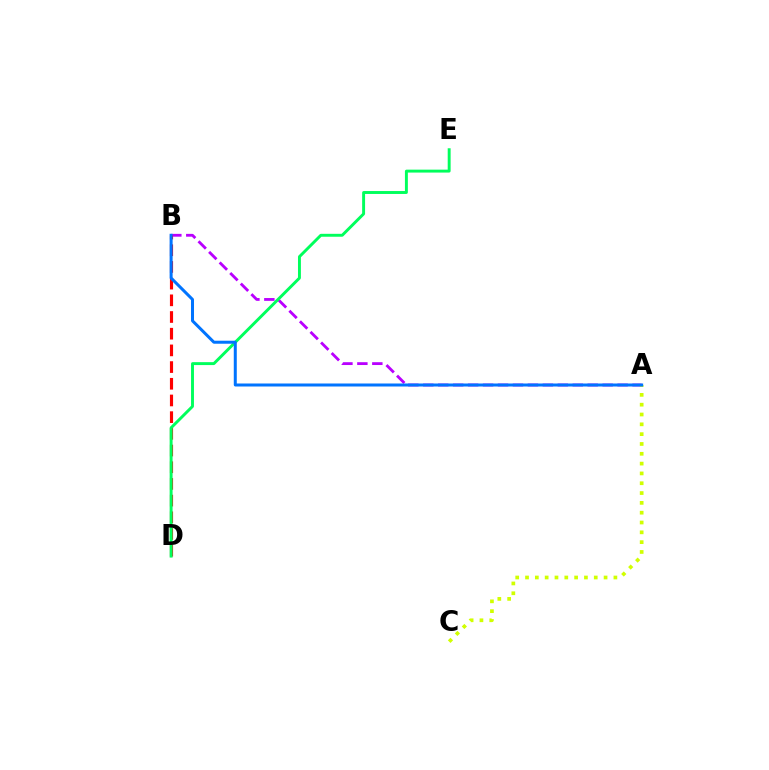{('A', 'B'): [{'color': '#b900ff', 'line_style': 'dashed', 'thickness': 2.03}, {'color': '#0074ff', 'line_style': 'solid', 'thickness': 2.16}], ('B', 'D'): [{'color': '#ff0000', 'line_style': 'dashed', 'thickness': 2.27}], ('A', 'C'): [{'color': '#d1ff00', 'line_style': 'dotted', 'thickness': 2.67}], ('D', 'E'): [{'color': '#00ff5c', 'line_style': 'solid', 'thickness': 2.1}]}